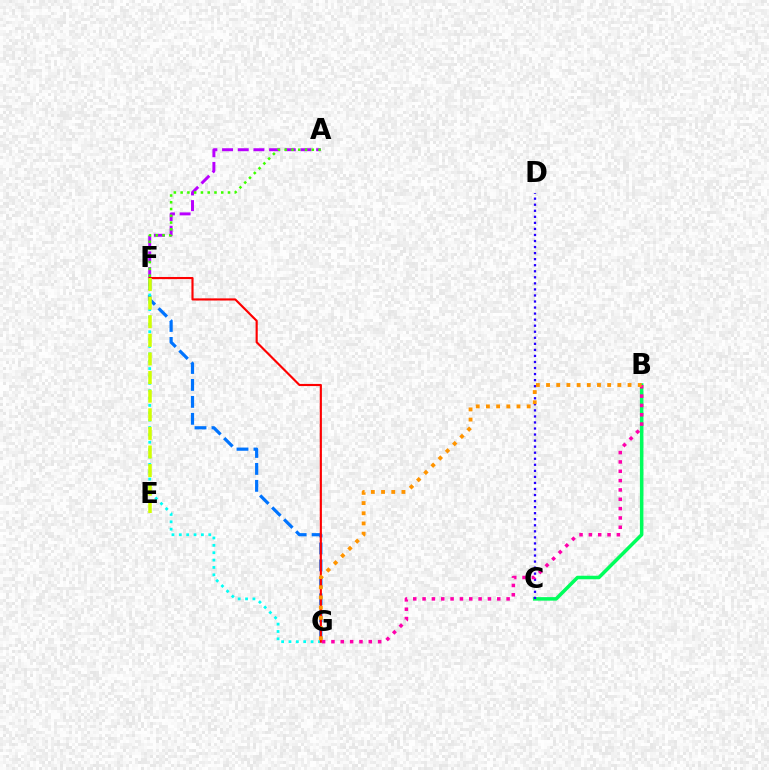{('B', 'C'): [{'color': '#00ff5c', 'line_style': 'solid', 'thickness': 2.54}], ('F', 'G'): [{'color': '#0074ff', 'line_style': 'dashed', 'thickness': 2.3}, {'color': '#00fff6', 'line_style': 'dotted', 'thickness': 2.0}, {'color': '#ff0000', 'line_style': 'solid', 'thickness': 1.55}], ('C', 'D'): [{'color': '#2500ff', 'line_style': 'dotted', 'thickness': 1.64}], ('B', 'G'): [{'color': '#ff00ac', 'line_style': 'dotted', 'thickness': 2.54}, {'color': '#ff9400', 'line_style': 'dotted', 'thickness': 2.77}], ('A', 'F'): [{'color': '#b900ff', 'line_style': 'dashed', 'thickness': 2.13}, {'color': '#3dff00', 'line_style': 'dotted', 'thickness': 1.84}], ('E', 'F'): [{'color': '#d1ff00', 'line_style': 'dashed', 'thickness': 2.53}]}